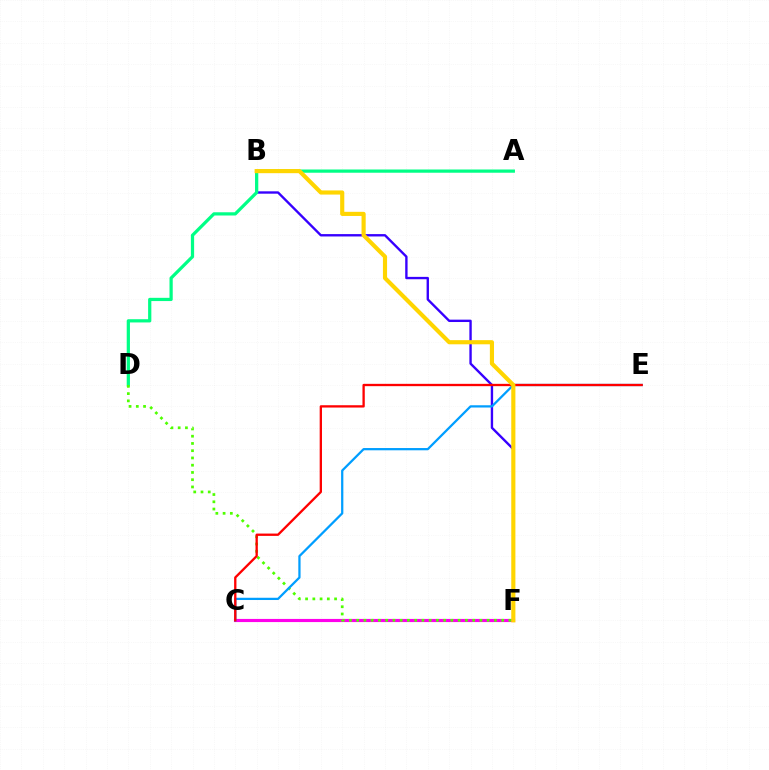{('B', 'F'): [{'color': '#3700ff', 'line_style': 'solid', 'thickness': 1.71}, {'color': '#ffd500', 'line_style': 'solid', 'thickness': 2.98}], ('C', 'F'): [{'color': '#ff00ed', 'line_style': 'solid', 'thickness': 2.27}], ('A', 'D'): [{'color': '#00ff86', 'line_style': 'solid', 'thickness': 2.33}], ('D', 'F'): [{'color': '#4fff00', 'line_style': 'dotted', 'thickness': 1.97}], ('C', 'E'): [{'color': '#009eff', 'line_style': 'solid', 'thickness': 1.62}, {'color': '#ff0000', 'line_style': 'solid', 'thickness': 1.67}]}